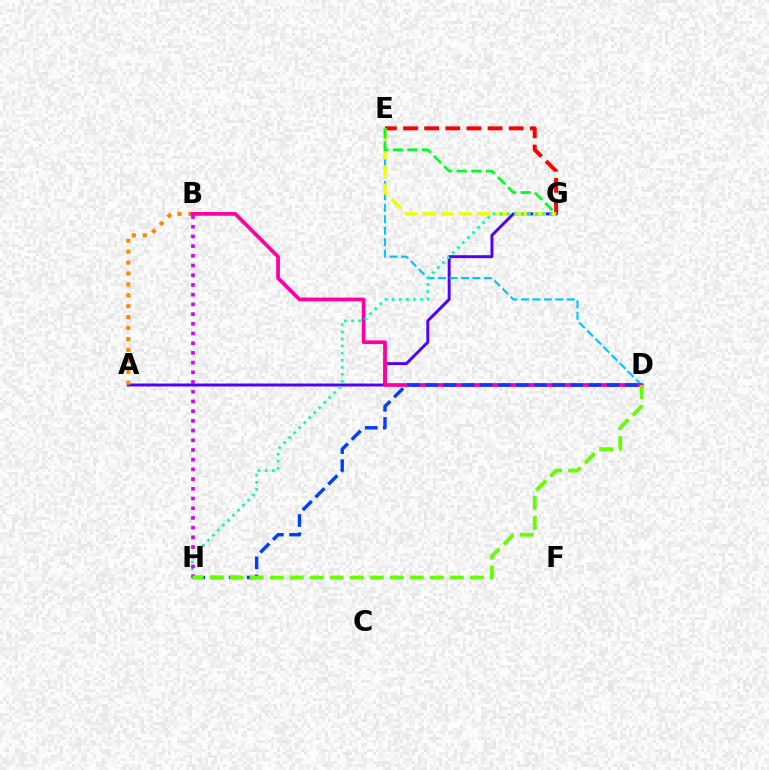{('A', 'G'): [{'color': '#4f00ff', 'line_style': 'solid', 'thickness': 2.11}], ('A', 'B'): [{'color': '#ff8800', 'line_style': 'dotted', 'thickness': 2.97}], ('E', 'G'): [{'color': '#ff0000', 'line_style': 'dashed', 'thickness': 2.87}, {'color': '#eeff00', 'line_style': 'dashed', 'thickness': 2.5}, {'color': '#00ff27', 'line_style': 'dashed', 'thickness': 1.98}], ('D', 'E'): [{'color': '#00c7ff', 'line_style': 'dashed', 'thickness': 1.56}], ('B', 'D'): [{'color': '#ff00a0', 'line_style': 'solid', 'thickness': 2.69}], ('G', 'H'): [{'color': '#00ffaf', 'line_style': 'dotted', 'thickness': 1.93}], ('D', 'H'): [{'color': '#003fff', 'line_style': 'dashed', 'thickness': 2.46}, {'color': '#66ff00', 'line_style': 'dashed', 'thickness': 2.72}], ('B', 'H'): [{'color': '#d600ff', 'line_style': 'dotted', 'thickness': 2.64}]}